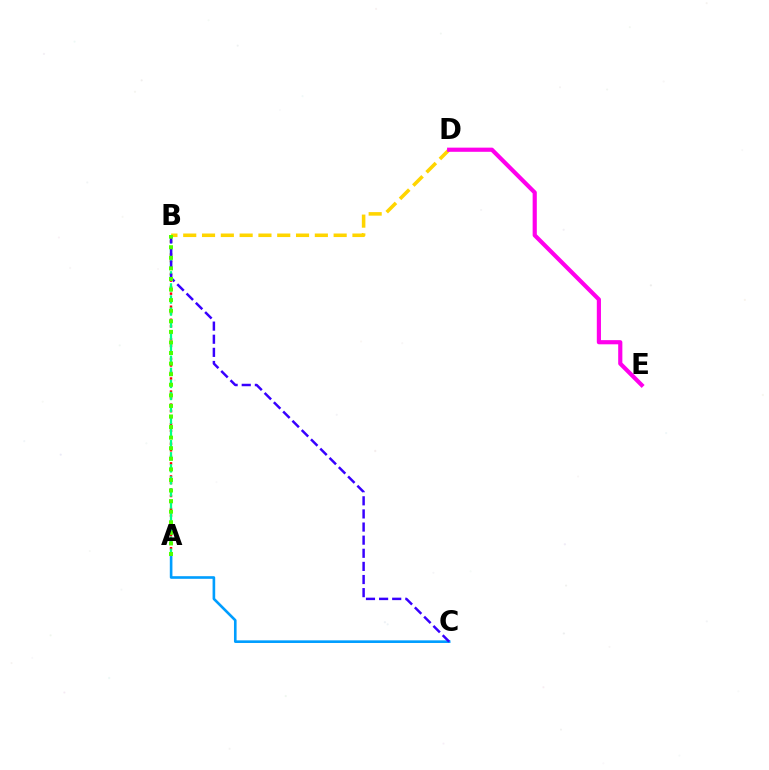{('A', 'C'): [{'color': '#009eff', 'line_style': 'solid', 'thickness': 1.89}], ('A', 'B'): [{'color': '#ff0000', 'line_style': 'dotted', 'thickness': 1.77}, {'color': '#00ff86', 'line_style': 'dashed', 'thickness': 1.64}, {'color': '#4fff00', 'line_style': 'dotted', 'thickness': 2.87}], ('B', 'D'): [{'color': '#ffd500', 'line_style': 'dashed', 'thickness': 2.55}], ('D', 'E'): [{'color': '#ff00ed', 'line_style': 'solid', 'thickness': 3.0}], ('B', 'C'): [{'color': '#3700ff', 'line_style': 'dashed', 'thickness': 1.78}]}